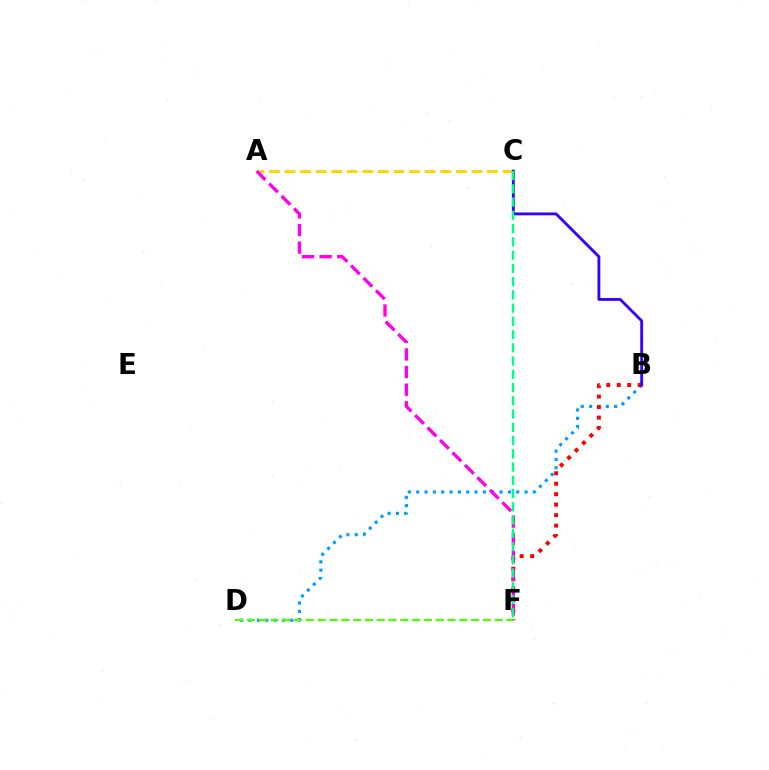{('B', 'D'): [{'color': '#009eff', 'line_style': 'dotted', 'thickness': 2.26}], ('A', 'C'): [{'color': '#ffd500', 'line_style': 'dashed', 'thickness': 2.12}], ('B', 'F'): [{'color': '#ff0000', 'line_style': 'dotted', 'thickness': 2.85}], ('B', 'C'): [{'color': '#3700ff', 'line_style': 'solid', 'thickness': 2.05}], ('A', 'F'): [{'color': '#ff00ed', 'line_style': 'dashed', 'thickness': 2.39}], ('C', 'F'): [{'color': '#00ff86', 'line_style': 'dashed', 'thickness': 1.8}], ('D', 'F'): [{'color': '#4fff00', 'line_style': 'dashed', 'thickness': 1.6}]}